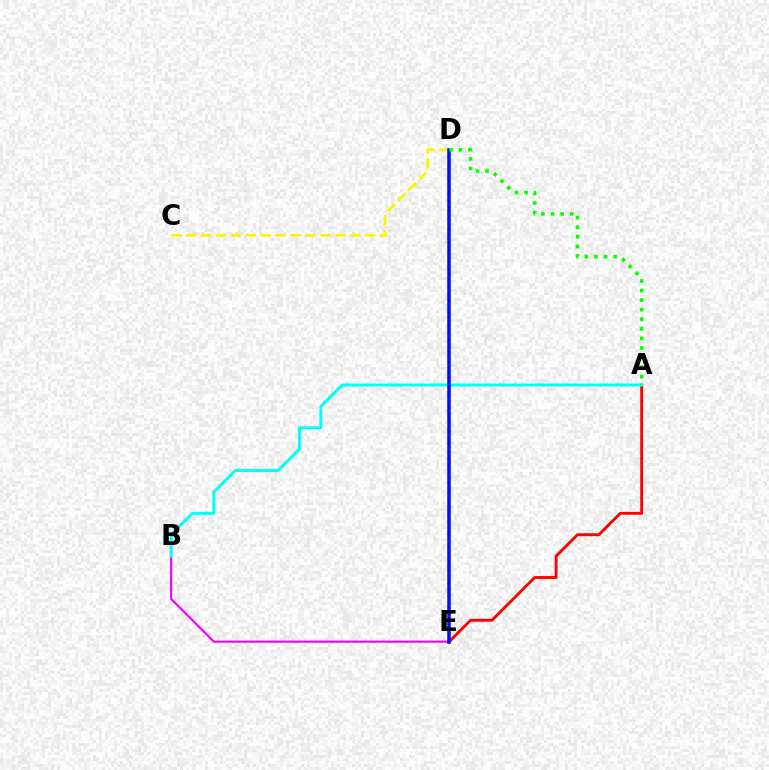{('B', 'E'): [{'color': '#ee00ff', 'line_style': 'solid', 'thickness': 1.52}], ('C', 'D'): [{'color': '#fcf500', 'line_style': 'dashed', 'thickness': 2.03}], ('A', 'E'): [{'color': '#ff0000', 'line_style': 'solid', 'thickness': 2.06}], ('A', 'B'): [{'color': '#00fff6', 'line_style': 'solid', 'thickness': 2.12}], ('D', 'E'): [{'color': '#0010ff', 'line_style': 'solid', 'thickness': 2.56}], ('A', 'D'): [{'color': '#08ff00', 'line_style': 'dotted', 'thickness': 2.6}]}